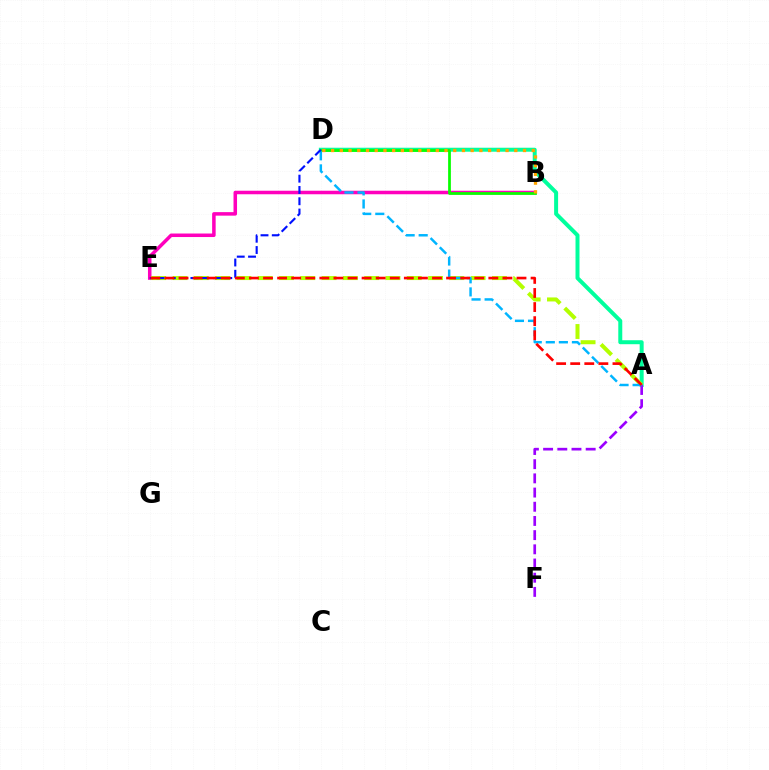{('A', 'D'): [{'color': '#00ff9d', 'line_style': 'solid', 'thickness': 2.87}, {'color': '#00b5ff', 'line_style': 'dashed', 'thickness': 1.77}], ('B', 'E'): [{'color': '#ff00bd', 'line_style': 'solid', 'thickness': 2.54}], ('A', 'E'): [{'color': '#b3ff00', 'line_style': 'dashed', 'thickness': 2.89}, {'color': '#ff0000', 'line_style': 'dashed', 'thickness': 1.91}], ('A', 'F'): [{'color': '#9b00ff', 'line_style': 'dashed', 'thickness': 1.93}], ('B', 'D'): [{'color': '#08ff00', 'line_style': 'solid', 'thickness': 1.98}, {'color': '#ffa500', 'line_style': 'dotted', 'thickness': 2.37}], ('D', 'E'): [{'color': '#0010ff', 'line_style': 'dashed', 'thickness': 1.53}]}